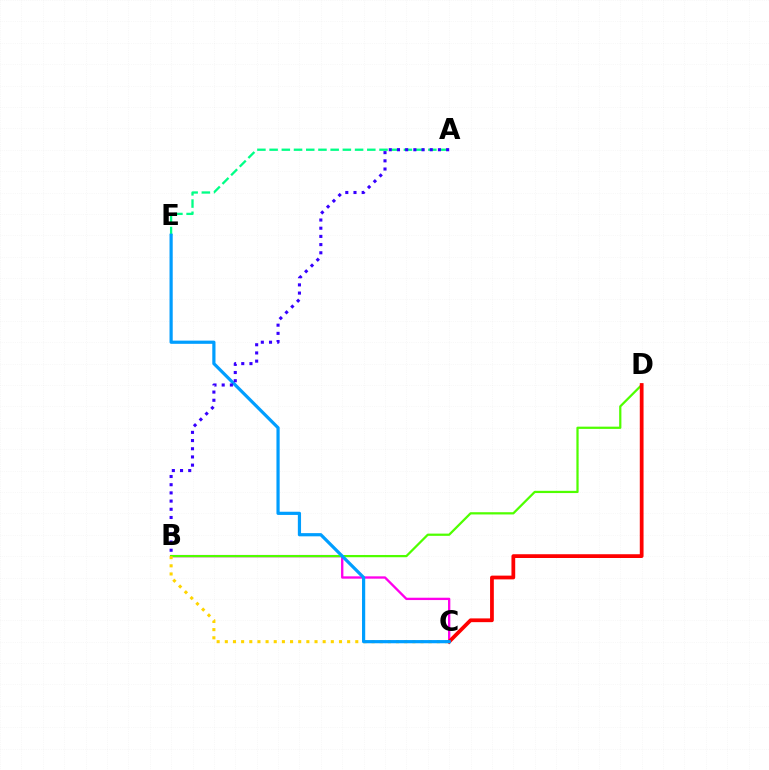{('B', 'C'): [{'color': '#ff00ed', 'line_style': 'solid', 'thickness': 1.68}, {'color': '#ffd500', 'line_style': 'dotted', 'thickness': 2.22}], ('B', 'D'): [{'color': '#4fff00', 'line_style': 'solid', 'thickness': 1.61}], ('A', 'E'): [{'color': '#00ff86', 'line_style': 'dashed', 'thickness': 1.66}], ('C', 'D'): [{'color': '#ff0000', 'line_style': 'solid', 'thickness': 2.71}], ('C', 'E'): [{'color': '#009eff', 'line_style': 'solid', 'thickness': 2.31}], ('A', 'B'): [{'color': '#3700ff', 'line_style': 'dotted', 'thickness': 2.23}]}